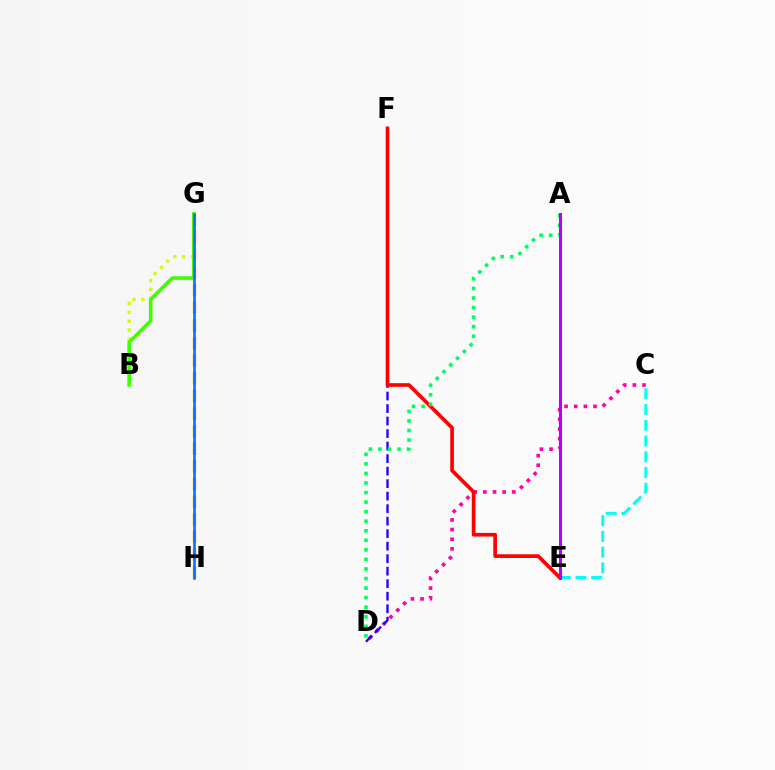{('B', 'G'): [{'color': '#d1ff00', 'line_style': 'dotted', 'thickness': 2.41}, {'color': '#3dff00', 'line_style': 'solid', 'thickness': 2.59}], ('C', 'D'): [{'color': '#ff00ac', 'line_style': 'dotted', 'thickness': 2.62}], ('D', 'F'): [{'color': '#2500ff', 'line_style': 'dashed', 'thickness': 1.7}], ('E', 'F'): [{'color': '#ff0000', 'line_style': 'solid', 'thickness': 2.64}], ('G', 'H'): [{'color': '#ff9400', 'line_style': 'dashed', 'thickness': 2.4}, {'color': '#0074ff', 'line_style': 'solid', 'thickness': 1.86}], ('A', 'D'): [{'color': '#00ff5c', 'line_style': 'dotted', 'thickness': 2.6}], ('C', 'E'): [{'color': '#00fff6', 'line_style': 'dashed', 'thickness': 2.14}], ('A', 'E'): [{'color': '#b900ff', 'line_style': 'solid', 'thickness': 2.2}]}